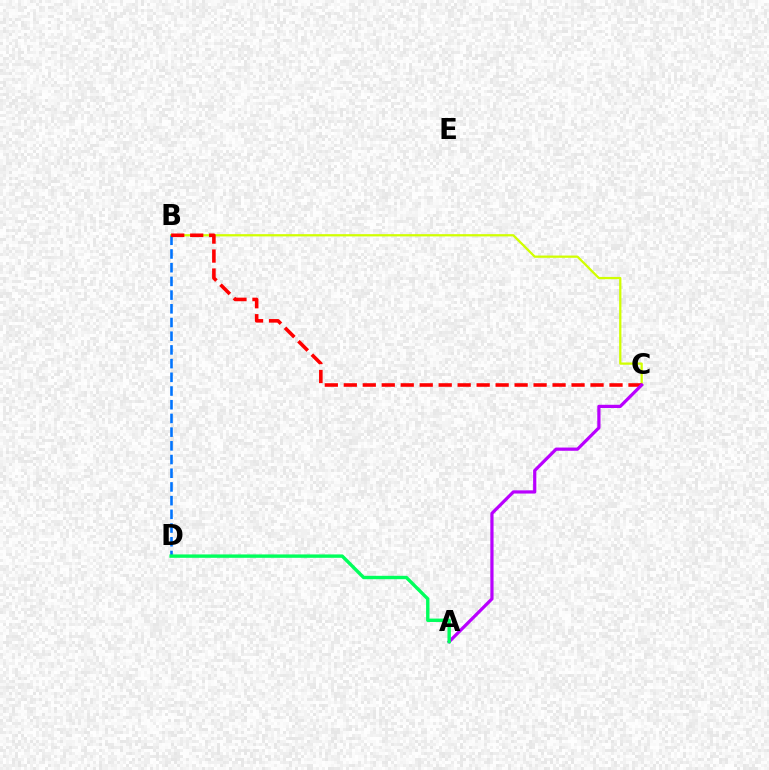{('B', 'C'): [{'color': '#d1ff00', 'line_style': 'solid', 'thickness': 1.63}, {'color': '#ff0000', 'line_style': 'dashed', 'thickness': 2.58}], ('B', 'D'): [{'color': '#0074ff', 'line_style': 'dashed', 'thickness': 1.86}], ('A', 'C'): [{'color': '#b900ff', 'line_style': 'solid', 'thickness': 2.31}], ('A', 'D'): [{'color': '#00ff5c', 'line_style': 'solid', 'thickness': 2.44}]}